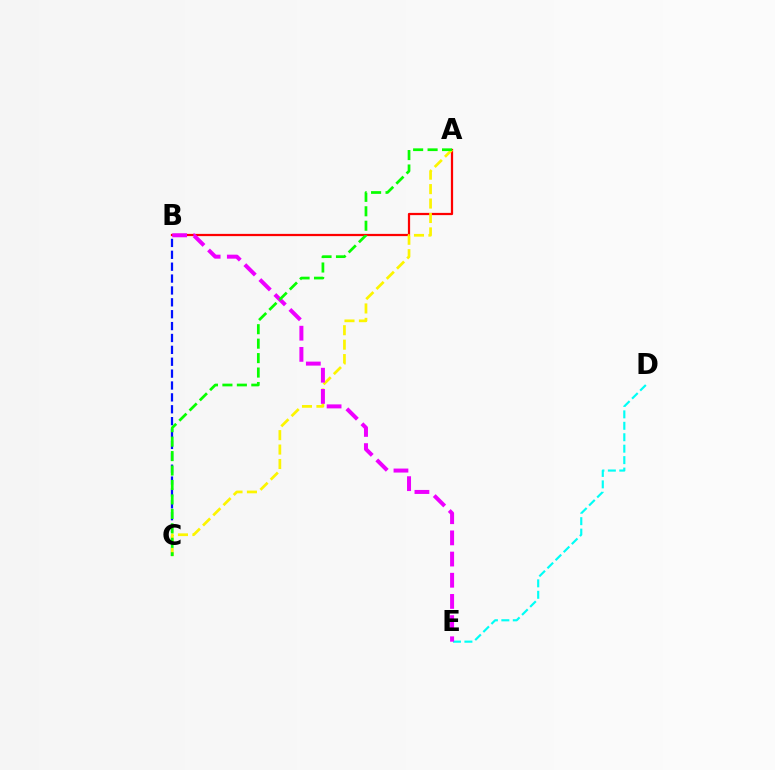{('D', 'E'): [{'color': '#00fff6', 'line_style': 'dashed', 'thickness': 1.55}], ('B', 'C'): [{'color': '#0010ff', 'line_style': 'dashed', 'thickness': 1.61}], ('A', 'B'): [{'color': '#ff0000', 'line_style': 'solid', 'thickness': 1.61}], ('A', 'C'): [{'color': '#fcf500', 'line_style': 'dashed', 'thickness': 1.96}, {'color': '#08ff00', 'line_style': 'dashed', 'thickness': 1.96}], ('B', 'E'): [{'color': '#ee00ff', 'line_style': 'dashed', 'thickness': 2.88}]}